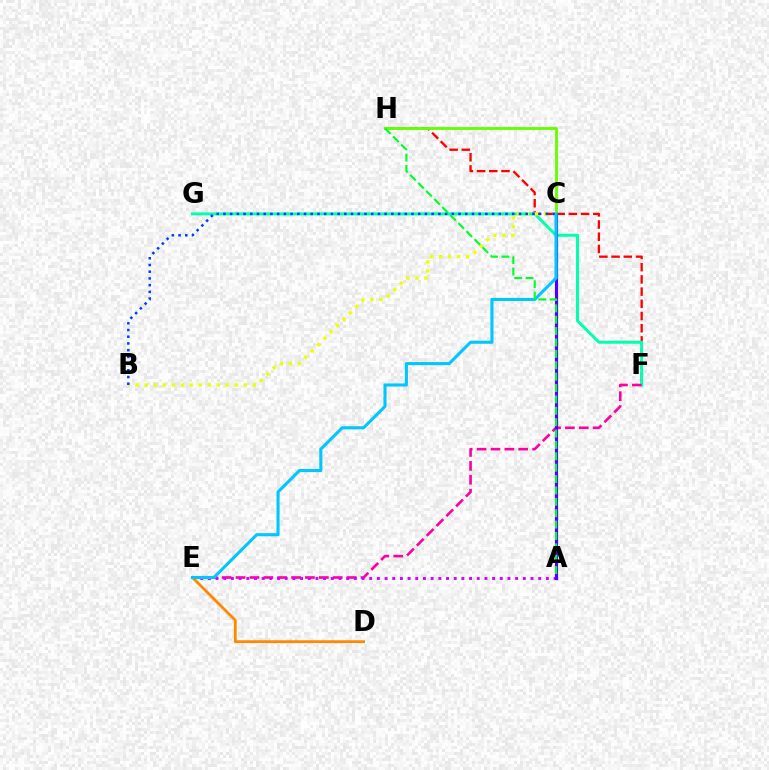{('F', 'H'): [{'color': '#ff0000', 'line_style': 'dashed', 'thickness': 1.66}], ('F', 'G'): [{'color': '#00ffaf', 'line_style': 'solid', 'thickness': 2.14}], ('E', 'F'): [{'color': '#ff00a0', 'line_style': 'dashed', 'thickness': 1.89}], ('C', 'H'): [{'color': '#66ff00', 'line_style': 'solid', 'thickness': 2.07}], ('A', 'E'): [{'color': '#d600ff', 'line_style': 'dotted', 'thickness': 2.09}], ('A', 'C'): [{'color': '#4f00ff', 'line_style': 'solid', 'thickness': 2.29}], ('B', 'C'): [{'color': '#eeff00', 'line_style': 'dotted', 'thickness': 2.45}, {'color': '#003fff', 'line_style': 'dotted', 'thickness': 1.82}], ('D', 'E'): [{'color': '#ff8800', 'line_style': 'solid', 'thickness': 2.01}], ('C', 'E'): [{'color': '#00c7ff', 'line_style': 'solid', 'thickness': 2.22}], ('A', 'H'): [{'color': '#00ff27', 'line_style': 'dashed', 'thickness': 1.55}]}